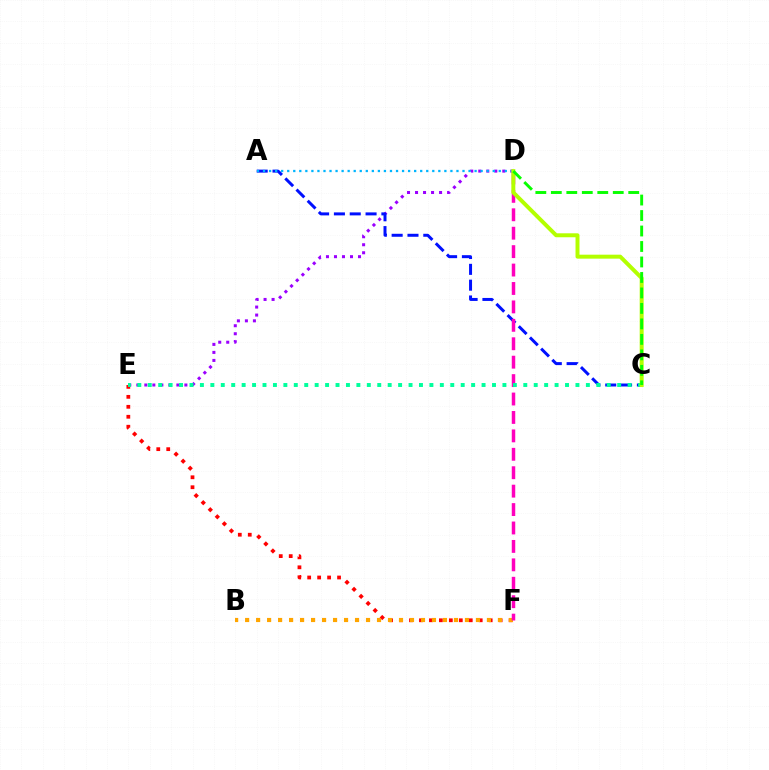{('D', 'E'): [{'color': '#9b00ff', 'line_style': 'dotted', 'thickness': 2.18}], ('A', 'C'): [{'color': '#0010ff', 'line_style': 'dashed', 'thickness': 2.15}], ('E', 'F'): [{'color': '#ff0000', 'line_style': 'dotted', 'thickness': 2.71}], ('B', 'F'): [{'color': '#ffa500', 'line_style': 'dotted', 'thickness': 2.99}], ('A', 'D'): [{'color': '#00b5ff', 'line_style': 'dotted', 'thickness': 1.64}], ('D', 'F'): [{'color': '#ff00bd', 'line_style': 'dashed', 'thickness': 2.5}], ('C', 'E'): [{'color': '#00ff9d', 'line_style': 'dotted', 'thickness': 2.83}], ('C', 'D'): [{'color': '#b3ff00', 'line_style': 'solid', 'thickness': 2.85}, {'color': '#08ff00', 'line_style': 'dashed', 'thickness': 2.1}]}